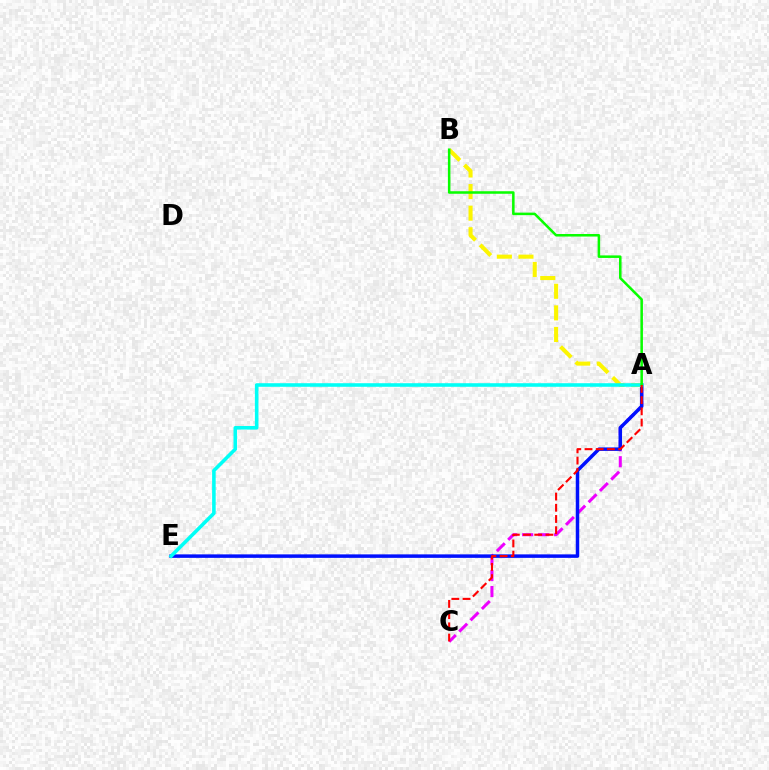{('A', 'C'): [{'color': '#ee00ff', 'line_style': 'dashed', 'thickness': 2.17}, {'color': '#ff0000', 'line_style': 'dashed', 'thickness': 1.52}], ('A', 'E'): [{'color': '#0010ff', 'line_style': 'solid', 'thickness': 2.51}, {'color': '#00fff6', 'line_style': 'solid', 'thickness': 2.57}], ('A', 'B'): [{'color': '#fcf500', 'line_style': 'dashed', 'thickness': 2.93}, {'color': '#08ff00', 'line_style': 'solid', 'thickness': 1.82}]}